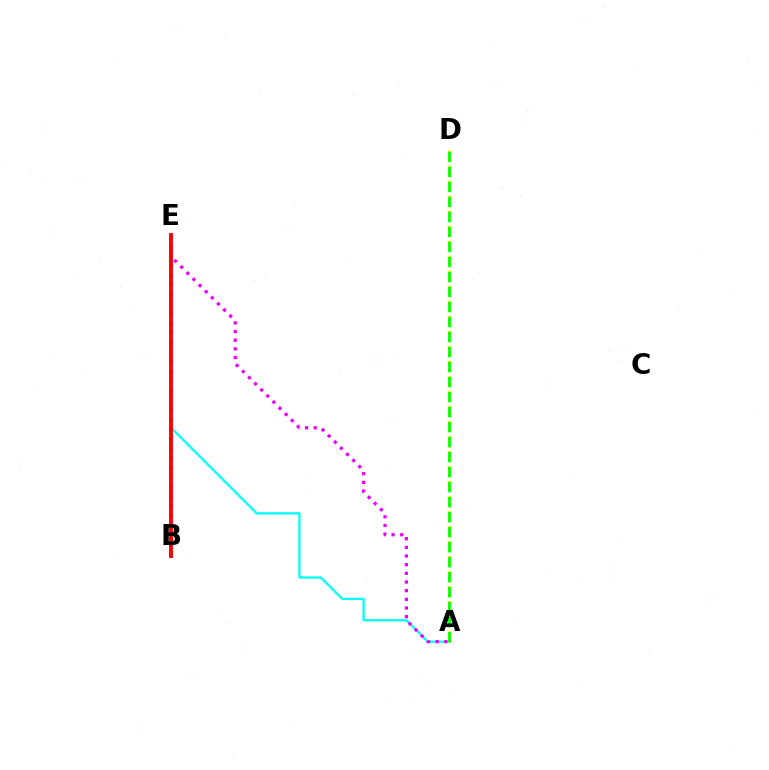{('A', 'E'): [{'color': '#00fff6', 'line_style': 'solid', 'thickness': 1.63}, {'color': '#ee00ff', 'line_style': 'dotted', 'thickness': 2.35}], ('A', 'D'): [{'color': '#fcf500', 'line_style': 'dotted', 'thickness': 2.04}, {'color': '#08ff00', 'line_style': 'dashed', 'thickness': 2.04}], ('B', 'E'): [{'color': '#0010ff', 'line_style': 'dotted', 'thickness': 2.61}, {'color': '#ff0000', 'line_style': 'solid', 'thickness': 2.78}]}